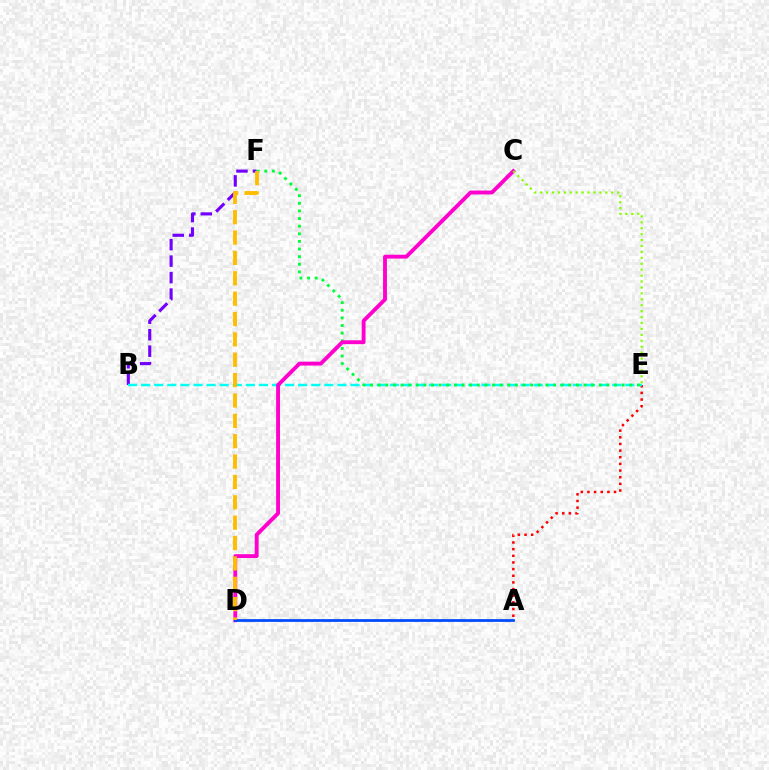{('B', 'F'): [{'color': '#7200ff', 'line_style': 'dashed', 'thickness': 2.24}], ('A', 'E'): [{'color': '#ff0000', 'line_style': 'dotted', 'thickness': 1.81}], ('B', 'E'): [{'color': '#00fff6', 'line_style': 'dashed', 'thickness': 1.78}], ('E', 'F'): [{'color': '#00ff39', 'line_style': 'dotted', 'thickness': 2.07}], ('C', 'D'): [{'color': '#ff00cf', 'line_style': 'solid', 'thickness': 2.79}], ('A', 'D'): [{'color': '#004bff', 'line_style': 'solid', 'thickness': 1.99}], ('D', 'F'): [{'color': '#ffbd00', 'line_style': 'dashed', 'thickness': 2.77}], ('C', 'E'): [{'color': '#84ff00', 'line_style': 'dotted', 'thickness': 1.61}]}